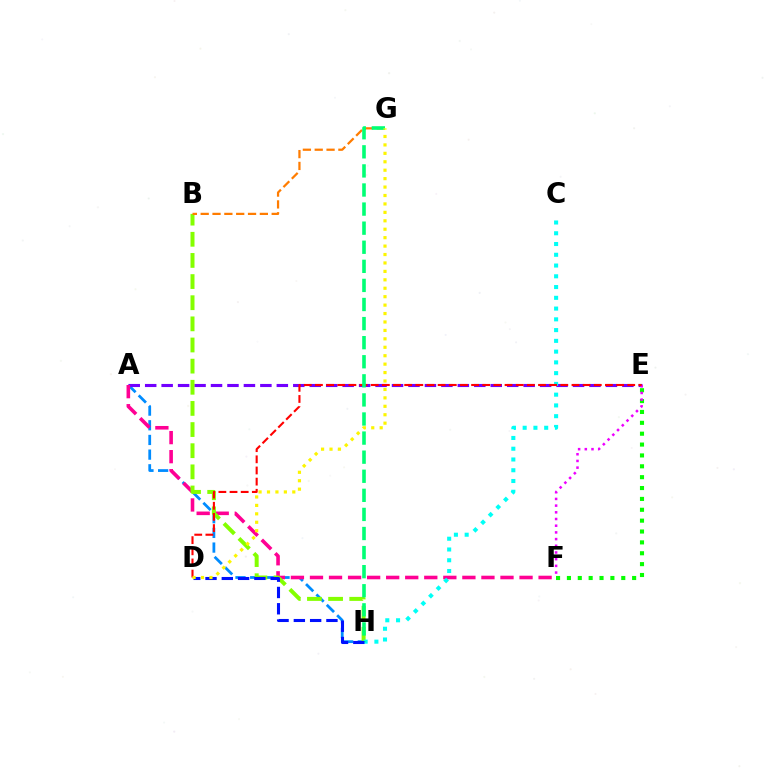{('A', 'H'): [{'color': '#008cff', 'line_style': 'dashed', 'thickness': 1.99}], ('A', 'E'): [{'color': '#7200ff', 'line_style': 'dashed', 'thickness': 2.24}], ('A', 'F'): [{'color': '#ff0094', 'line_style': 'dashed', 'thickness': 2.59}], ('E', 'F'): [{'color': '#08ff00', 'line_style': 'dotted', 'thickness': 2.95}, {'color': '#ee00ff', 'line_style': 'dotted', 'thickness': 1.82}], ('B', 'H'): [{'color': '#84ff00', 'line_style': 'dashed', 'thickness': 2.87}], ('B', 'G'): [{'color': '#ff7c00', 'line_style': 'dashed', 'thickness': 1.61}], ('C', 'H'): [{'color': '#00fff6', 'line_style': 'dotted', 'thickness': 2.92}], ('D', 'E'): [{'color': '#ff0000', 'line_style': 'dashed', 'thickness': 1.52}], ('G', 'H'): [{'color': '#00ff74', 'line_style': 'dashed', 'thickness': 2.59}], ('D', 'H'): [{'color': '#0010ff', 'line_style': 'dashed', 'thickness': 2.21}], ('D', 'G'): [{'color': '#fcf500', 'line_style': 'dotted', 'thickness': 2.29}]}